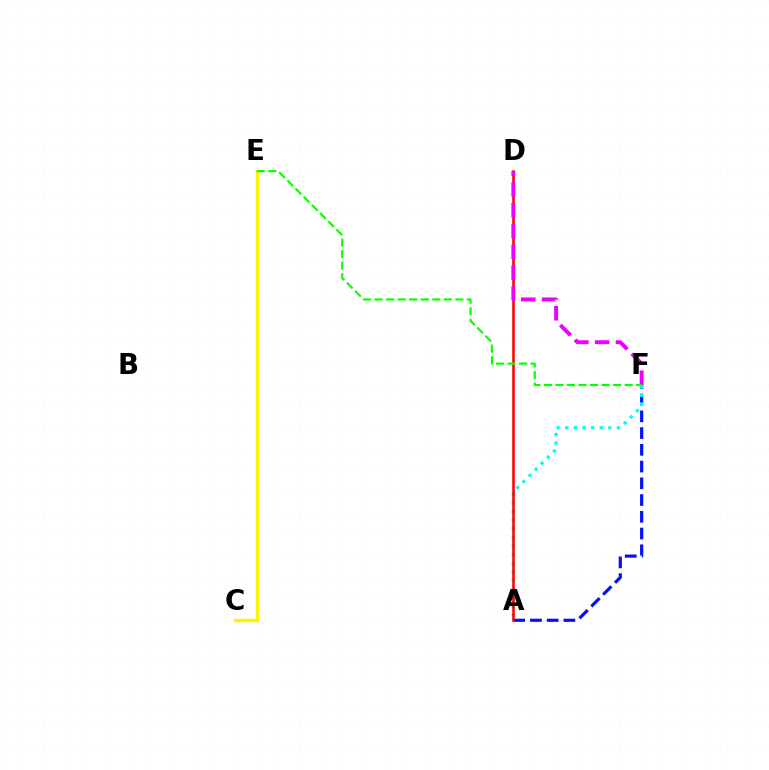{('A', 'F'): [{'color': '#0010ff', 'line_style': 'dashed', 'thickness': 2.27}, {'color': '#00fff6', 'line_style': 'dotted', 'thickness': 2.34}], ('A', 'D'): [{'color': '#ff0000', 'line_style': 'solid', 'thickness': 1.84}], ('C', 'E'): [{'color': '#fcf500', 'line_style': 'solid', 'thickness': 2.45}], ('D', 'F'): [{'color': '#ee00ff', 'line_style': 'dashed', 'thickness': 2.83}], ('E', 'F'): [{'color': '#08ff00', 'line_style': 'dashed', 'thickness': 1.57}]}